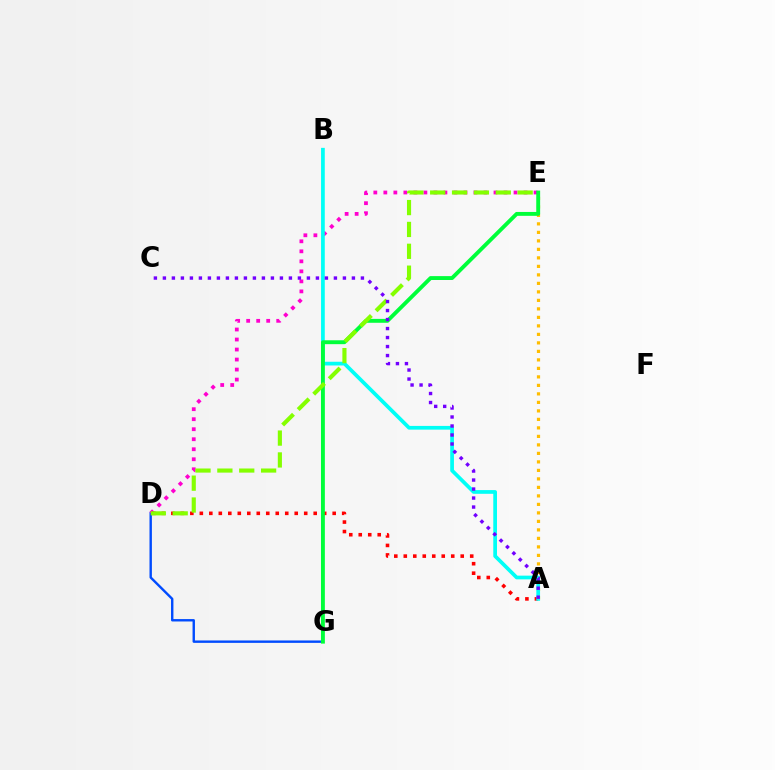{('D', 'G'): [{'color': '#004bff', 'line_style': 'solid', 'thickness': 1.73}], ('D', 'E'): [{'color': '#ff00cf', 'line_style': 'dotted', 'thickness': 2.72}, {'color': '#84ff00', 'line_style': 'dashed', 'thickness': 2.97}], ('A', 'D'): [{'color': '#ff0000', 'line_style': 'dotted', 'thickness': 2.58}], ('A', 'E'): [{'color': '#ffbd00', 'line_style': 'dotted', 'thickness': 2.31}], ('A', 'B'): [{'color': '#00fff6', 'line_style': 'solid', 'thickness': 2.68}], ('E', 'G'): [{'color': '#00ff39', 'line_style': 'solid', 'thickness': 2.8}], ('A', 'C'): [{'color': '#7200ff', 'line_style': 'dotted', 'thickness': 2.45}]}